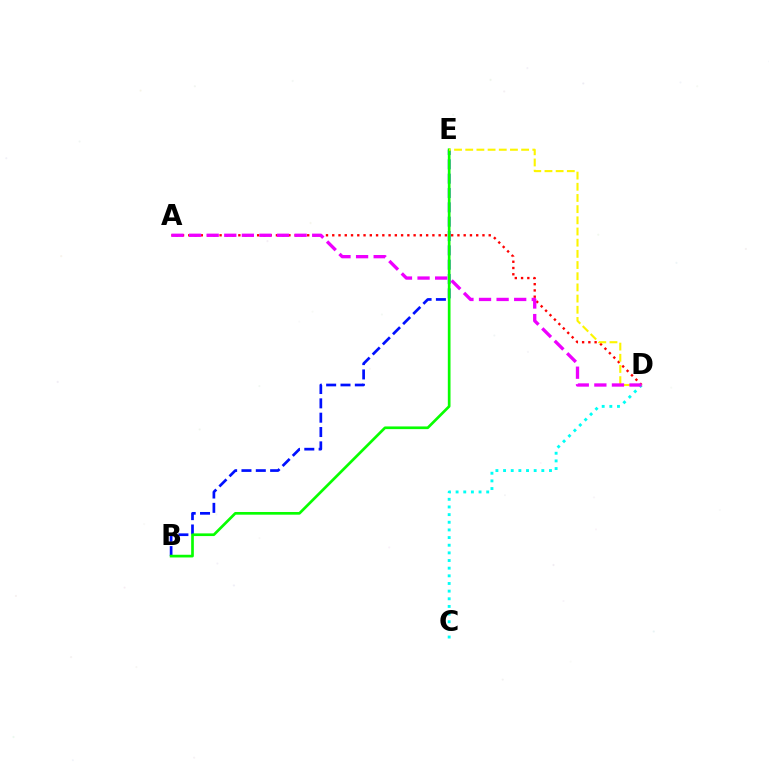{('C', 'D'): [{'color': '#00fff6', 'line_style': 'dotted', 'thickness': 2.08}], ('A', 'D'): [{'color': '#ff0000', 'line_style': 'dotted', 'thickness': 1.7}, {'color': '#ee00ff', 'line_style': 'dashed', 'thickness': 2.39}], ('B', 'E'): [{'color': '#0010ff', 'line_style': 'dashed', 'thickness': 1.95}, {'color': '#08ff00', 'line_style': 'solid', 'thickness': 1.94}], ('D', 'E'): [{'color': '#fcf500', 'line_style': 'dashed', 'thickness': 1.52}]}